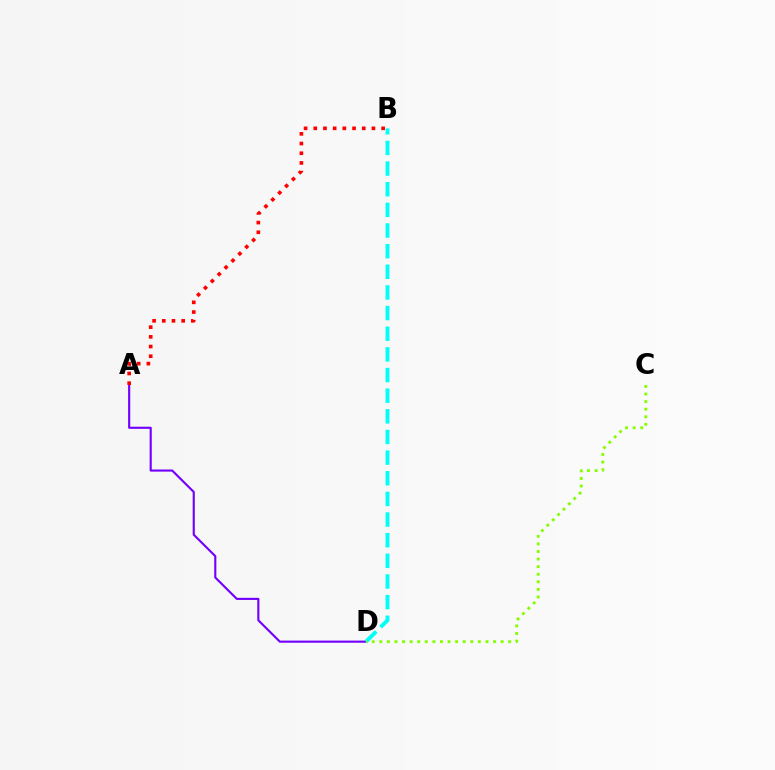{('A', 'D'): [{'color': '#7200ff', 'line_style': 'solid', 'thickness': 1.53}], ('B', 'D'): [{'color': '#00fff6', 'line_style': 'dashed', 'thickness': 2.8}], ('A', 'B'): [{'color': '#ff0000', 'line_style': 'dotted', 'thickness': 2.63}], ('C', 'D'): [{'color': '#84ff00', 'line_style': 'dotted', 'thickness': 2.06}]}